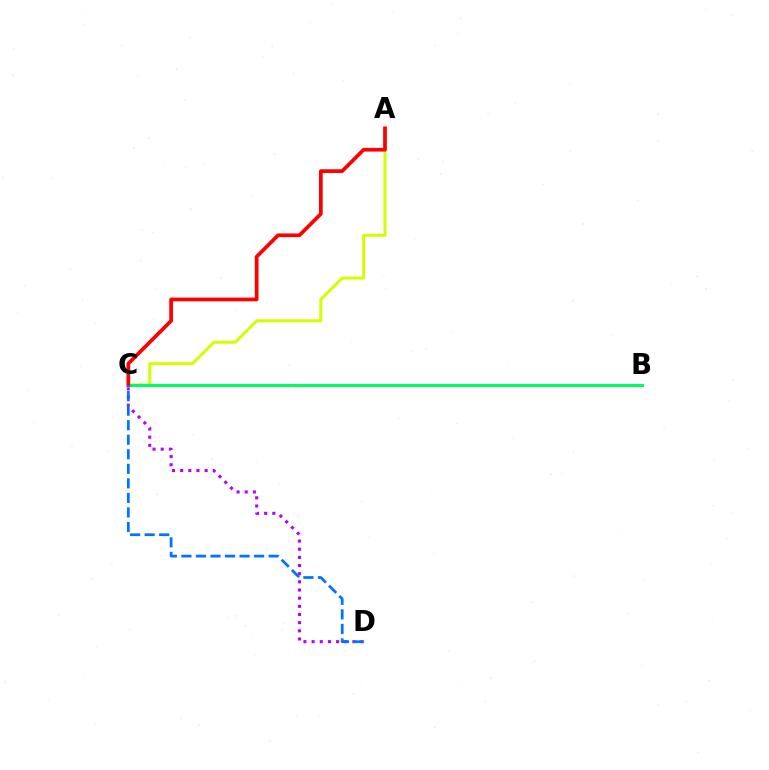{('A', 'C'): [{'color': '#d1ff00', 'line_style': 'solid', 'thickness': 2.15}, {'color': '#ff0000', 'line_style': 'solid', 'thickness': 2.67}], ('C', 'D'): [{'color': '#b900ff', 'line_style': 'dotted', 'thickness': 2.22}, {'color': '#0074ff', 'line_style': 'dashed', 'thickness': 1.98}], ('B', 'C'): [{'color': '#00ff5c', 'line_style': 'solid', 'thickness': 2.22}]}